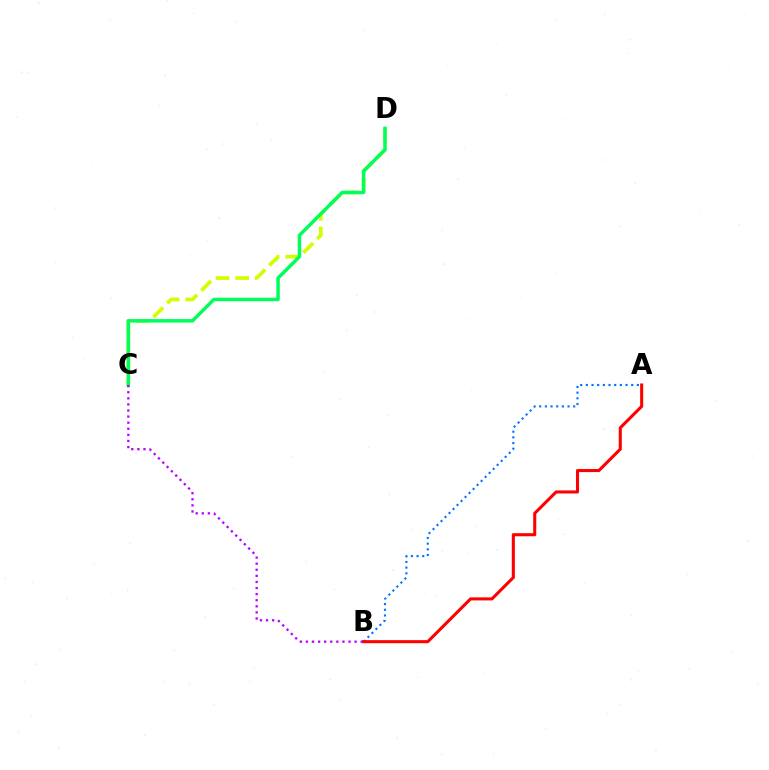{('A', 'B'): [{'color': '#0074ff', 'line_style': 'dotted', 'thickness': 1.54}, {'color': '#ff0000', 'line_style': 'solid', 'thickness': 2.21}], ('C', 'D'): [{'color': '#d1ff00', 'line_style': 'dashed', 'thickness': 2.67}, {'color': '#00ff5c', 'line_style': 'solid', 'thickness': 2.5}], ('B', 'C'): [{'color': '#b900ff', 'line_style': 'dotted', 'thickness': 1.65}]}